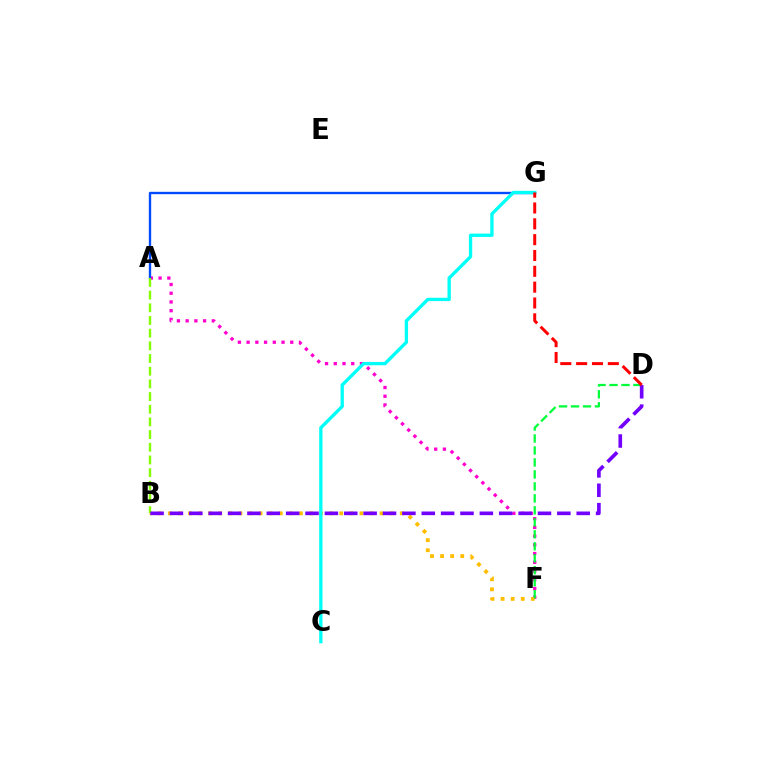{('A', 'F'): [{'color': '#ff00cf', 'line_style': 'dotted', 'thickness': 2.37}], ('A', 'G'): [{'color': '#004bff', 'line_style': 'solid', 'thickness': 1.7}], ('B', 'F'): [{'color': '#ffbd00', 'line_style': 'dotted', 'thickness': 2.74}], ('C', 'G'): [{'color': '#00fff6', 'line_style': 'solid', 'thickness': 2.39}], ('A', 'B'): [{'color': '#84ff00', 'line_style': 'dashed', 'thickness': 1.72}], ('D', 'F'): [{'color': '#00ff39', 'line_style': 'dashed', 'thickness': 1.63}], ('B', 'D'): [{'color': '#7200ff', 'line_style': 'dashed', 'thickness': 2.63}], ('D', 'G'): [{'color': '#ff0000', 'line_style': 'dashed', 'thickness': 2.15}]}